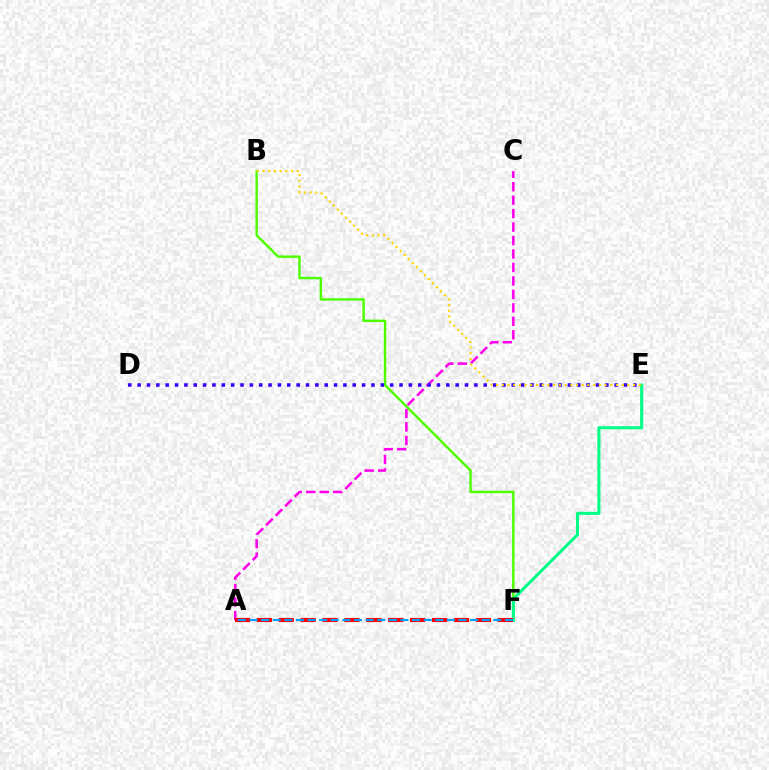{('A', 'C'): [{'color': '#ff00ed', 'line_style': 'dashed', 'thickness': 1.83}], ('B', 'F'): [{'color': '#4fff00', 'line_style': 'solid', 'thickness': 1.77}], ('D', 'E'): [{'color': '#3700ff', 'line_style': 'dotted', 'thickness': 2.54}], ('E', 'F'): [{'color': '#00ff86', 'line_style': 'solid', 'thickness': 2.21}], ('A', 'F'): [{'color': '#ff0000', 'line_style': 'dashed', 'thickness': 2.98}, {'color': '#009eff', 'line_style': 'dashed', 'thickness': 1.58}], ('B', 'E'): [{'color': '#ffd500', 'line_style': 'dotted', 'thickness': 1.55}]}